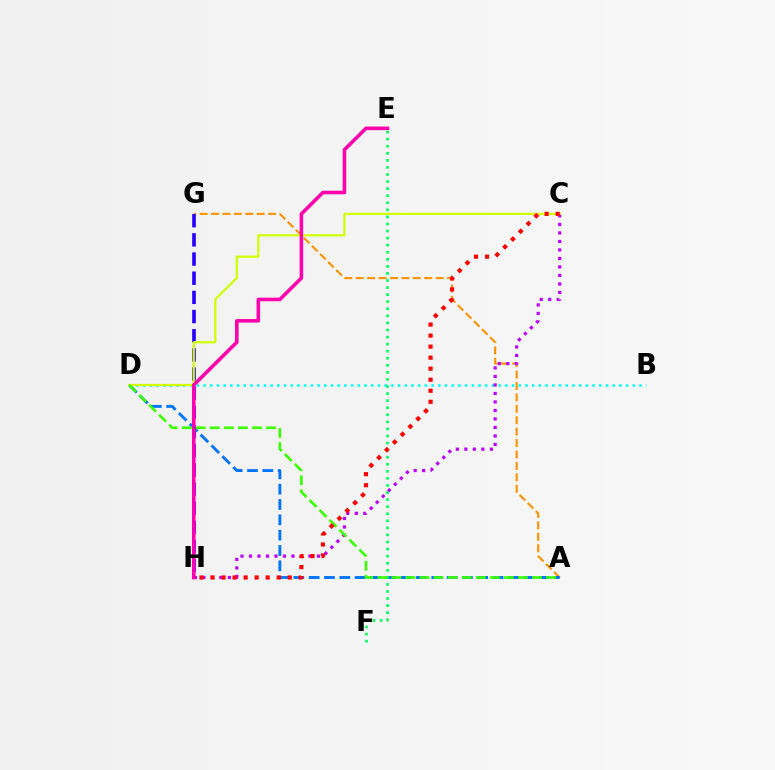{('A', 'G'): [{'color': '#ff9400', 'line_style': 'dashed', 'thickness': 1.55}], ('G', 'H'): [{'color': '#2500ff', 'line_style': 'dashed', 'thickness': 2.6}], ('A', 'D'): [{'color': '#0074ff', 'line_style': 'dashed', 'thickness': 2.08}, {'color': '#3dff00', 'line_style': 'dashed', 'thickness': 1.91}], ('E', 'F'): [{'color': '#00ff5c', 'line_style': 'dotted', 'thickness': 1.92}], ('B', 'D'): [{'color': '#00fff6', 'line_style': 'dotted', 'thickness': 1.82}], ('C', 'H'): [{'color': '#b900ff', 'line_style': 'dotted', 'thickness': 2.31}, {'color': '#ff0000', 'line_style': 'dotted', 'thickness': 3.0}], ('C', 'D'): [{'color': '#d1ff00', 'line_style': 'solid', 'thickness': 1.59}], ('E', 'H'): [{'color': '#ff00ac', 'line_style': 'solid', 'thickness': 2.57}]}